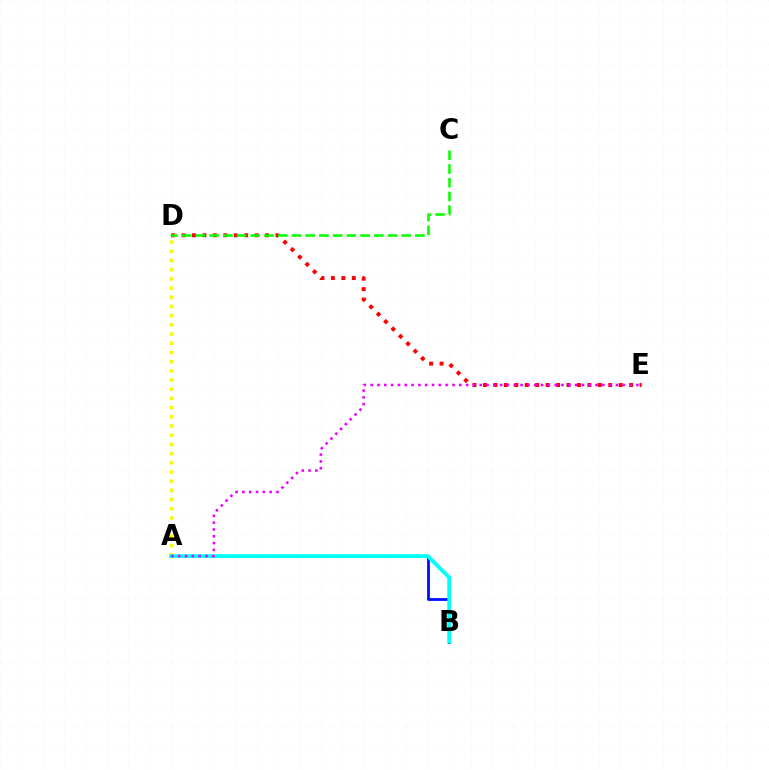{('D', 'E'): [{'color': '#ff0000', 'line_style': 'dotted', 'thickness': 2.84}], ('A', 'D'): [{'color': '#fcf500', 'line_style': 'dotted', 'thickness': 2.5}], ('A', 'B'): [{'color': '#0010ff', 'line_style': 'solid', 'thickness': 2.02}, {'color': '#00fff6', 'line_style': 'solid', 'thickness': 2.76}], ('A', 'E'): [{'color': '#ee00ff', 'line_style': 'dotted', 'thickness': 1.85}], ('C', 'D'): [{'color': '#08ff00', 'line_style': 'dashed', 'thickness': 1.86}]}